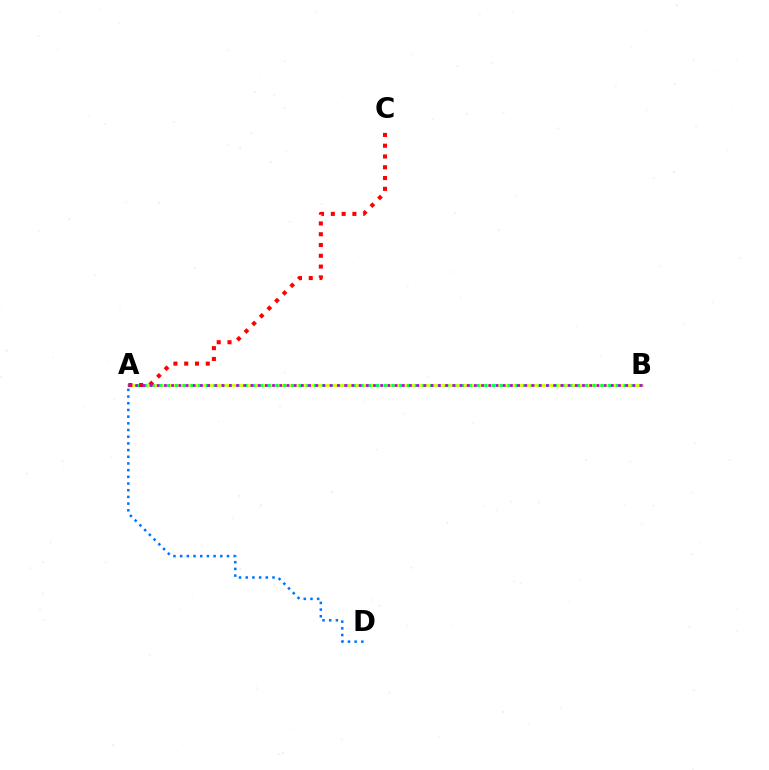{('A', 'B'): [{'color': '#d1ff00', 'line_style': 'solid', 'thickness': 1.97}, {'color': '#00ff5c', 'line_style': 'dotted', 'thickness': 2.1}, {'color': '#b900ff', 'line_style': 'dotted', 'thickness': 1.96}], ('A', 'C'): [{'color': '#ff0000', 'line_style': 'dotted', 'thickness': 2.93}], ('A', 'D'): [{'color': '#0074ff', 'line_style': 'dotted', 'thickness': 1.82}]}